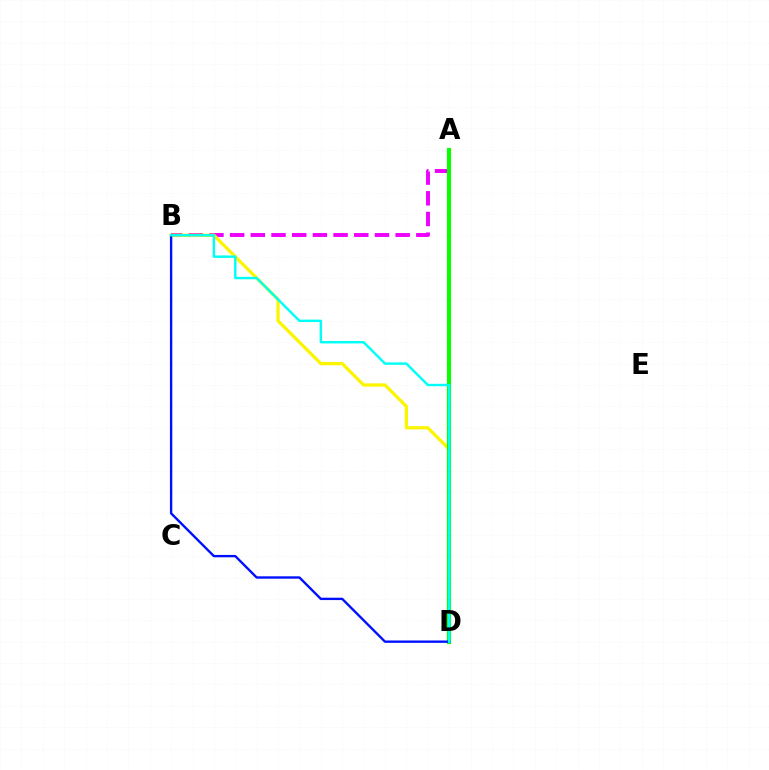{('A', 'B'): [{'color': '#ee00ff', 'line_style': 'dashed', 'thickness': 2.81}], ('B', 'D'): [{'color': '#fcf500', 'line_style': 'solid', 'thickness': 2.35}, {'color': '#0010ff', 'line_style': 'solid', 'thickness': 1.71}, {'color': '#00fff6', 'line_style': 'solid', 'thickness': 1.75}], ('A', 'D'): [{'color': '#ff0000', 'line_style': 'dotted', 'thickness': 2.86}, {'color': '#08ff00', 'line_style': 'solid', 'thickness': 2.96}]}